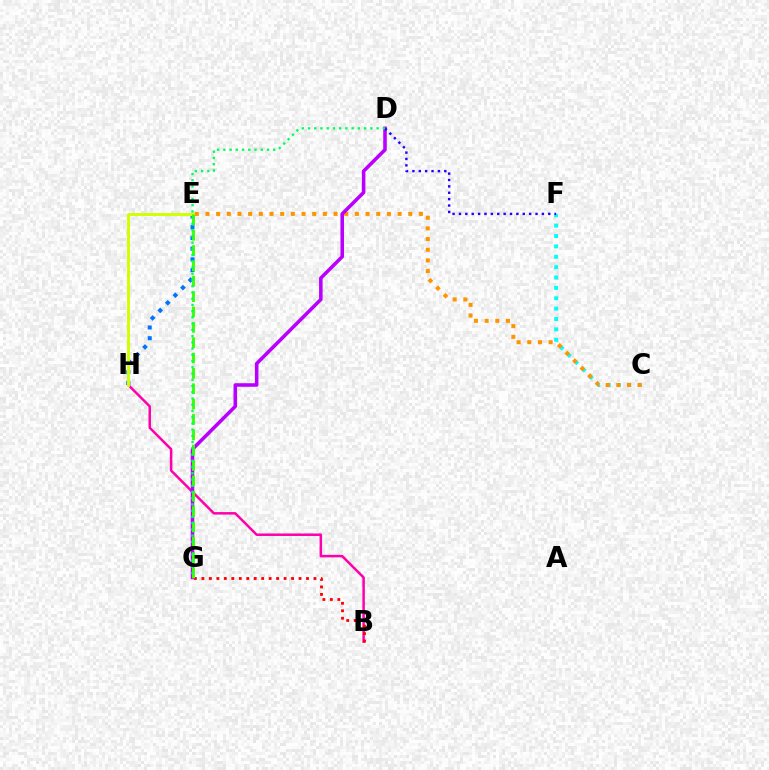{('B', 'H'): [{'color': '#ff00ac', 'line_style': 'solid', 'thickness': 1.8}], ('C', 'F'): [{'color': '#00fff6', 'line_style': 'dotted', 'thickness': 2.82}], ('B', 'G'): [{'color': '#ff0000', 'line_style': 'dotted', 'thickness': 2.03}], ('E', 'H'): [{'color': '#0074ff', 'line_style': 'dotted', 'thickness': 2.91}, {'color': '#d1ff00', 'line_style': 'solid', 'thickness': 2.11}], ('C', 'E'): [{'color': '#ff9400', 'line_style': 'dotted', 'thickness': 2.9}], ('D', 'G'): [{'color': '#b900ff', 'line_style': 'solid', 'thickness': 2.56}, {'color': '#00ff5c', 'line_style': 'dotted', 'thickness': 1.69}], ('E', 'G'): [{'color': '#3dff00', 'line_style': 'dashed', 'thickness': 2.09}], ('D', 'F'): [{'color': '#2500ff', 'line_style': 'dotted', 'thickness': 1.73}]}